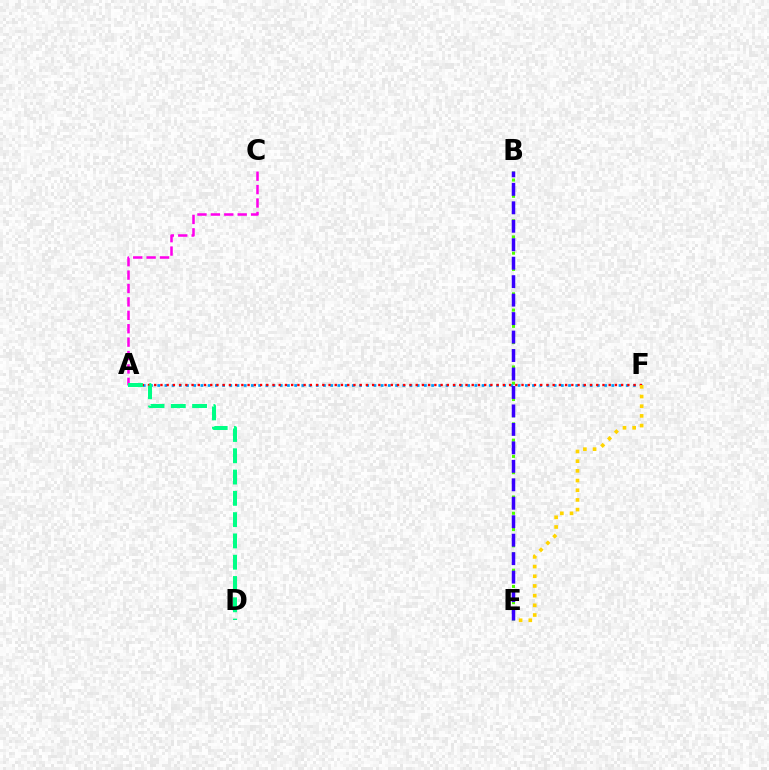{('B', 'E'): [{'color': '#4fff00', 'line_style': 'dotted', 'thickness': 2.21}, {'color': '#3700ff', 'line_style': 'dashed', 'thickness': 2.51}], ('A', 'C'): [{'color': '#ff00ed', 'line_style': 'dashed', 'thickness': 1.82}], ('A', 'F'): [{'color': '#009eff', 'line_style': 'dotted', 'thickness': 1.96}, {'color': '#ff0000', 'line_style': 'dotted', 'thickness': 1.69}], ('E', 'F'): [{'color': '#ffd500', 'line_style': 'dotted', 'thickness': 2.63}], ('A', 'D'): [{'color': '#00ff86', 'line_style': 'dashed', 'thickness': 2.89}]}